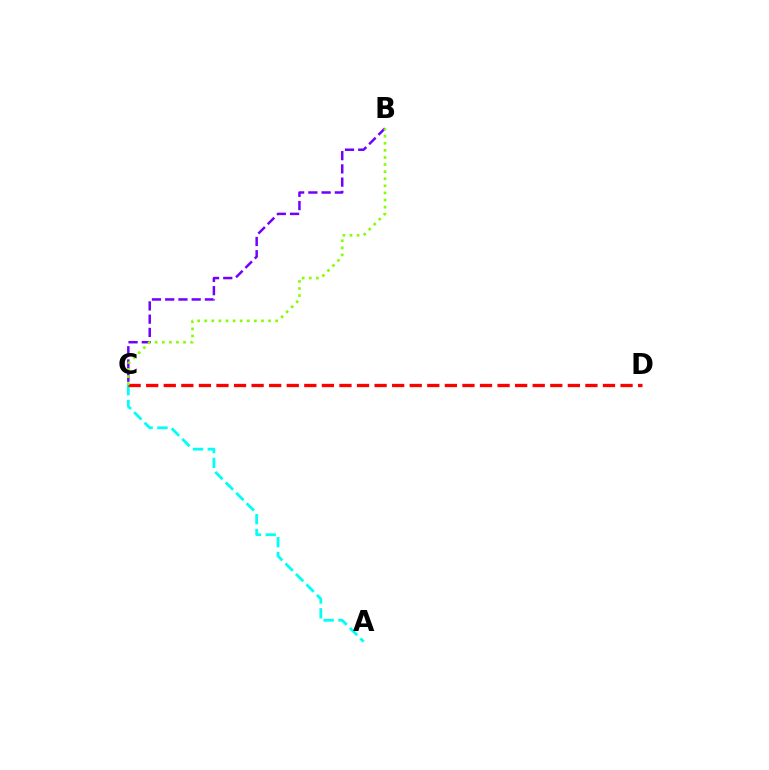{('A', 'C'): [{'color': '#00fff6', 'line_style': 'dashed', 'thickness': 2.01}], ('B', 'C'): [{'color': '#7200ff', 'line_style': 'dashed', 'thickness': 1.8}, {'color': '#84ff00', 'line_style': 'dotted', 'thickness': 1.93}], ('C', 'D'): [{'color': '#ff0000', 'line_style': 'dashed', 'thickness': 2.39}]}